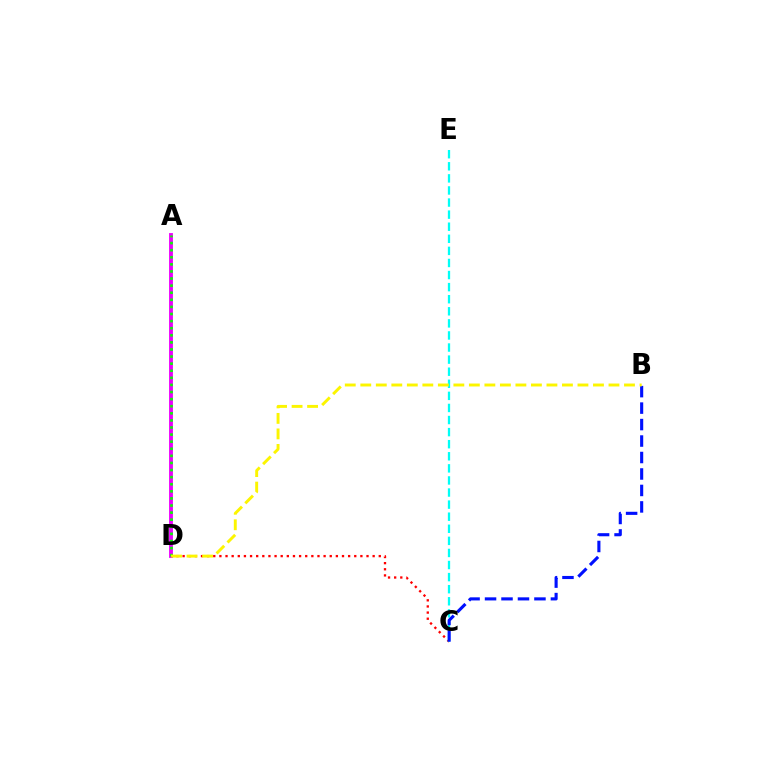{('C', 'D'): [{'color': '#ff0000', 'line_style': 'dotted', 'thickness': 1.67}], ('A', 'D'): [{'color': '#ee00ff', 'line_style': 'solid', 'thickness': 2.78}, {'color': '#08ff00', 'line_style': 'dotted', 'thickness': 1.93}], ('C', 'E'): [{'color': '#00fff6', 'line_style': 'dashed', 'thickness': 1.64}], ('B', 'C'): [{'color': '#0010ff', 'line_style': 'dashed', 'thickness': 2.24}], ('B', 'D'): [{'color': '#fcf500', 'line_style': 'dashed', 'thickness': 2.11}]}